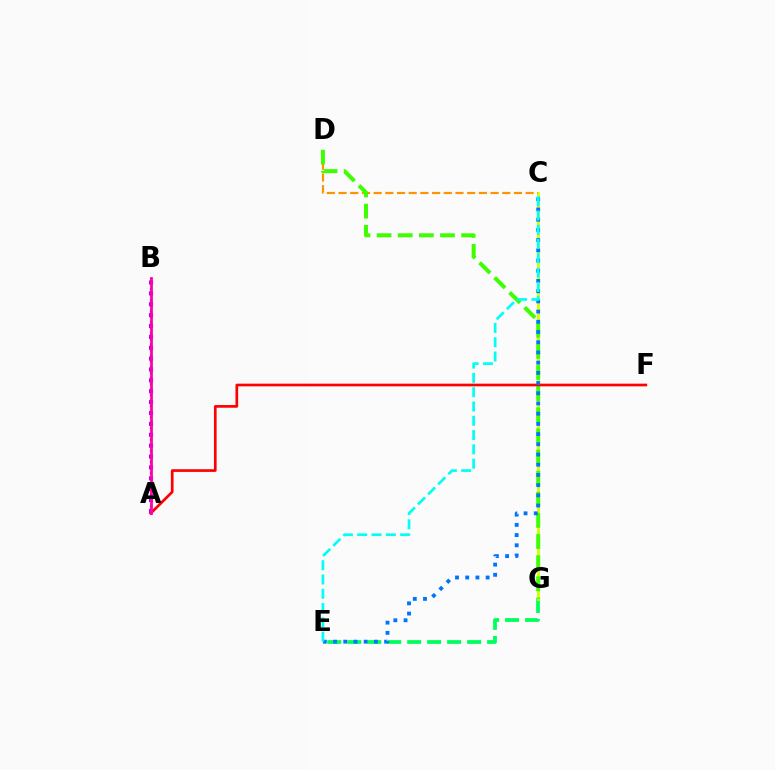{('E', 'G'): [{'color': '#00ff5c', 'line_style': 'dashed', 'thickness': 2.71}], ('A', 'B'): [{'color': '#2500ff', 'line_style': 'dotted', 'thickness': 1.51}, {'color': '#b900ff', 'line_style': 'dotted', 'thickness': 2.96}, {'color': '#ff00ac', 'line_style': 'solid', 'thickness': 1.99}], ('C', 'G'): [{'color': '#d1ff00', 'line_style': 'solid', 'thickness': 2.04}], ('C', 'D'): [{'color': '#ff9400', 'line_style': 'dashed', 'thickness': 1.59}], ('D', 'G'): [{'color': '#3dff00', 'line_style': 'dashed', 'thickness': 2.87}], ('A', 'F'): [{'color': '#ff0000', 'line_style': 'solid', 'thickness': 1.93}], ('C', 'E'): [{'color': '#0074ff', 'line_style': 'dotted', 'thickness': 2.77}, {'color': '#00fff6', 'line_style': 'dashed', 'thickness': 1.94}]}